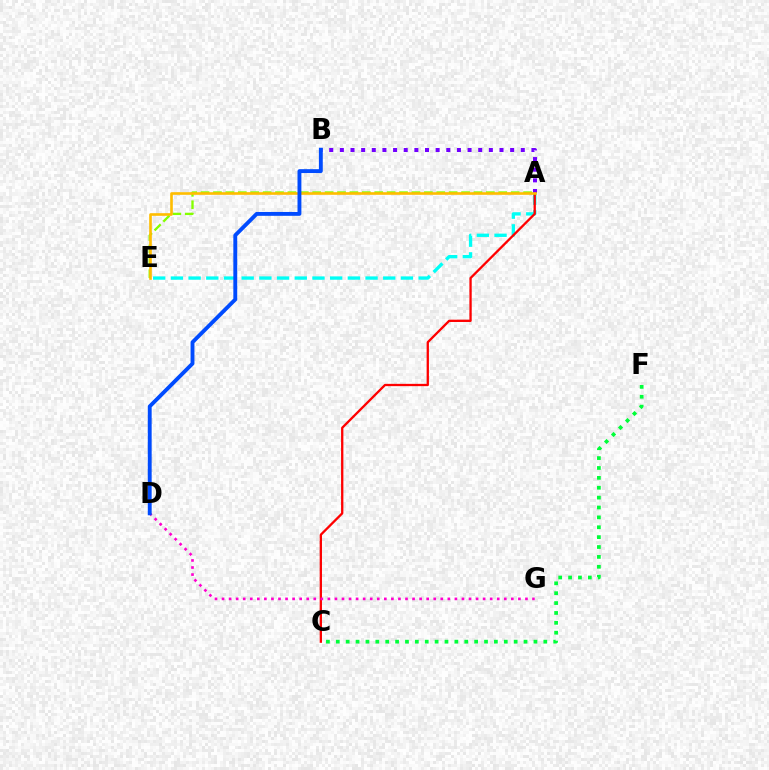{('A', 'E'): [{'color': '#00fff6', 'line_style': 'dashed', 'thickness': 2.4}, {'color': '#84ff00', 'line_style': 'dashed', 'thickness': 1.69}, {'color': '#ffbd00', 'line_style': 'solid', 'thickness': 1.9}], ('A', 'C'): [{'color': '#ff0000', 'line_style': 'solid', 'thickness': 1.66}], ('A', 'B'): [{'color': '#7200ff', 'line_style': 'dotted', 'thickness': 2.89}], ('C', 'F'): [{'color': '#00ff39', 'line_style': 'dotted', 'thickness': 2.68}], ('D', 'G'): [{'color': '#ff00cf', 'line_style': 'dotted', 'thickness': 1.92}], ('B', 'D'): [{'color': '#004bff', 'line_style': 'solid', 'thickness': 2.79}]}